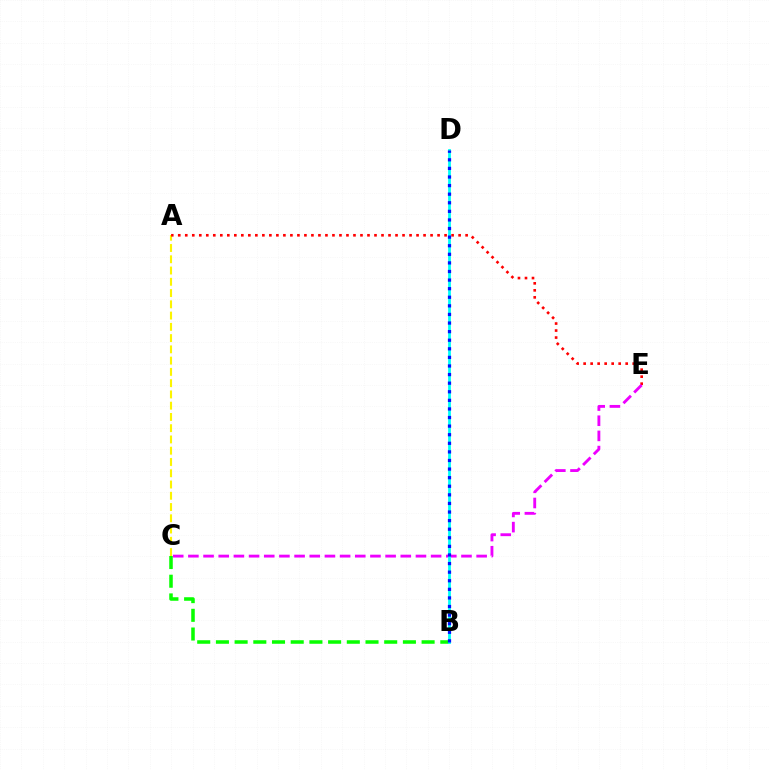{('A', 'C'): [{'color': '#fcf500', 'line_style': 'dashed', 'thickness': 1.53}], ('A', 'E'): [{'color': '#ff0000', 'line_style': 'dotted', 'thickness': 1.9}], ('C', 'E'): [{'color': '#ee00ff', 'line_style': 'dashed', 'thickness': 2.06}], ('B', 'C'): [{'color': '#08ff00', 'line_style': 'dashed', 'thickness': 2.54}], ('B', 'D'): [{'color': '#00fff6', 'line_style': 'solid', 'thickness': 2.0}, {'color': '#0010ff', 'line_style': 'dotted', 'thickness': 2.33}]}